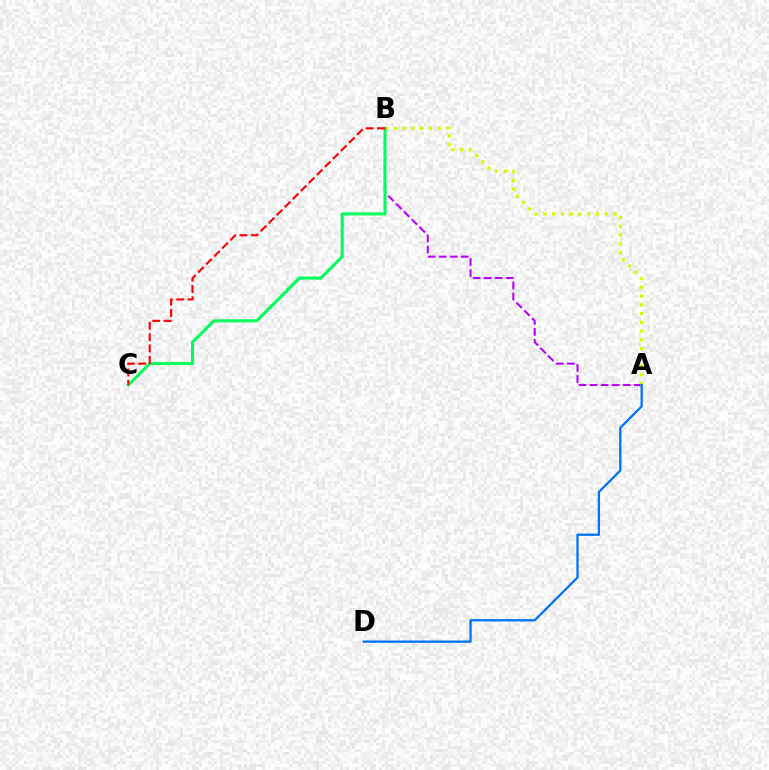{('A', 'B'): [{'color': '#b900ff', 'line_style': 'dashed', 'thickness': 1.5}, {'color': '#d1ff00', 'line_style': 'dotted', 'thickness': 2.38}], ('A', 'D'): [{'color': '#0074ff', 'line_style': 'solid', 'thickness': 1.65}], ('B', 'C'): [{'color': '#00ff5c', 'line_style': 'solid', 'thickness': 2.2}, {'color': '#ff0000', 'line_style': 'dashed', 'thickness': 1.54}]}